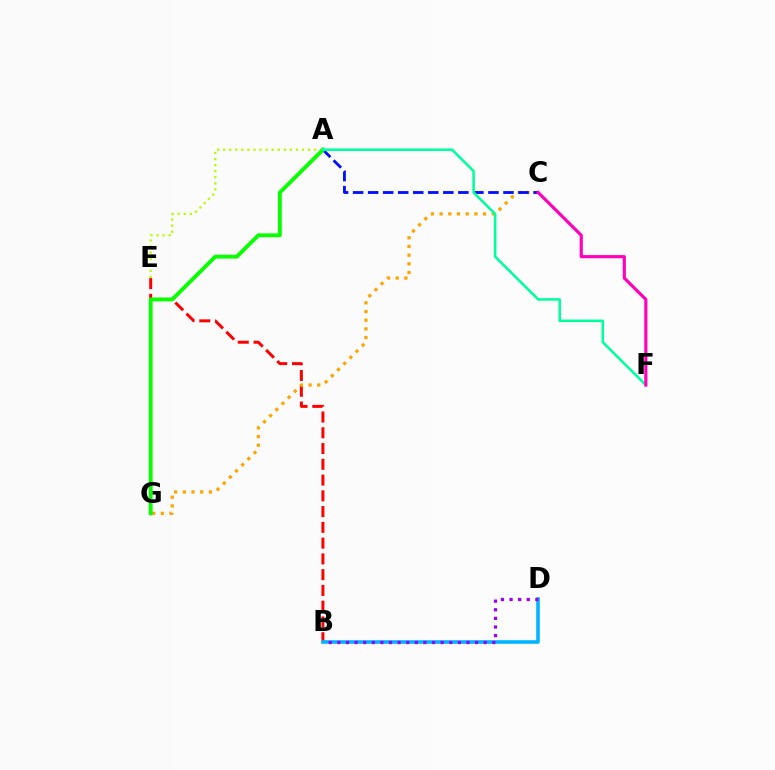{('B', 'E'): [{'color': '#ff0000', 'line_style': 'dashed', 'thickness': 2.14}], ('A', 'E'): [{'color': '#b3ff00', 'line_style': 'dotted', 'thickness': 1.65}], ('B', 'D'): [{'color': '#00b5ff', 'line_style': 'solid', 'thickness': 2.58}, {'color': '#9b00ff', 'line_style': 'dotted', 'thickness': 2.34}], ('C', 'G'): [{'color': '#ffa500', 'line_style': 'dotted', 'thickness': 2.36}], ('A', 'C'): [{'color': '#0010ff', 'line_style': 'dashed', 'thickness': 2.04}], ('A', 'G'): [{'color': '#08ff00', 'line_style': 'solid', 'thickness': 2.77}], ('A', 'F'): [{'color': '#00ff9d', 'line_style': 'solid', 'thickness': 1.84}], ('C', 'F'): [{'color': '#ff00bd', 'line_style': 'solid', 'thickness': 2.28}]}